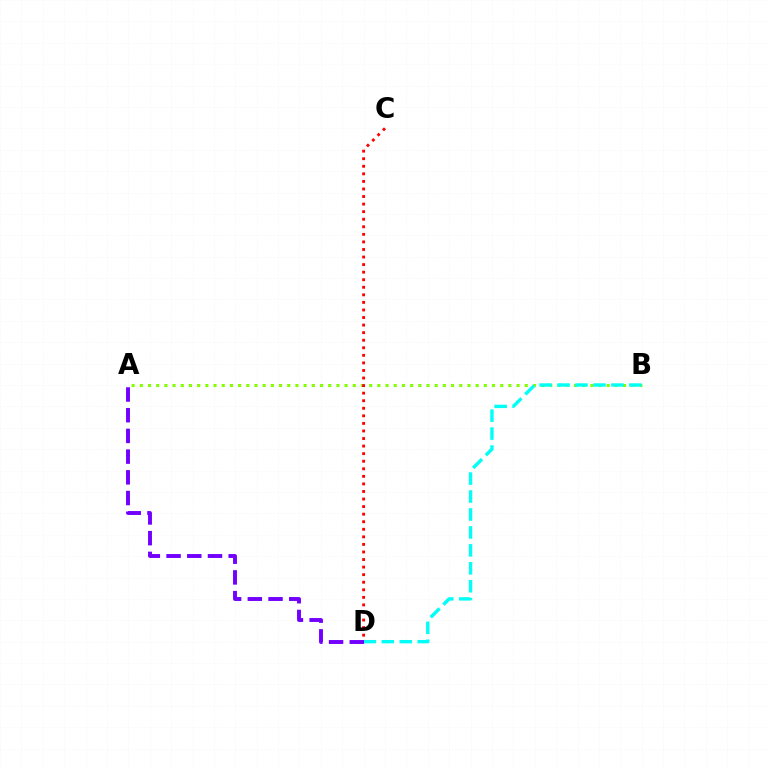{('A', 'B'): [{'color': '#84ff00', 'line_style': 'dotted', 'thickness': 2.23}], ('C', 'D'): [{'color': '#ff0000', 'line_style': 'dotted', 'thickness': 2.05}], ('B', 'D'): [{'color': '#00fff6', 'line_style': 'dashed', 'thickness': 2.44}], ('A', 'D'): [{'color': '#7200ff', 'line_style': 'dashed', 'thickness': 2.81}]}